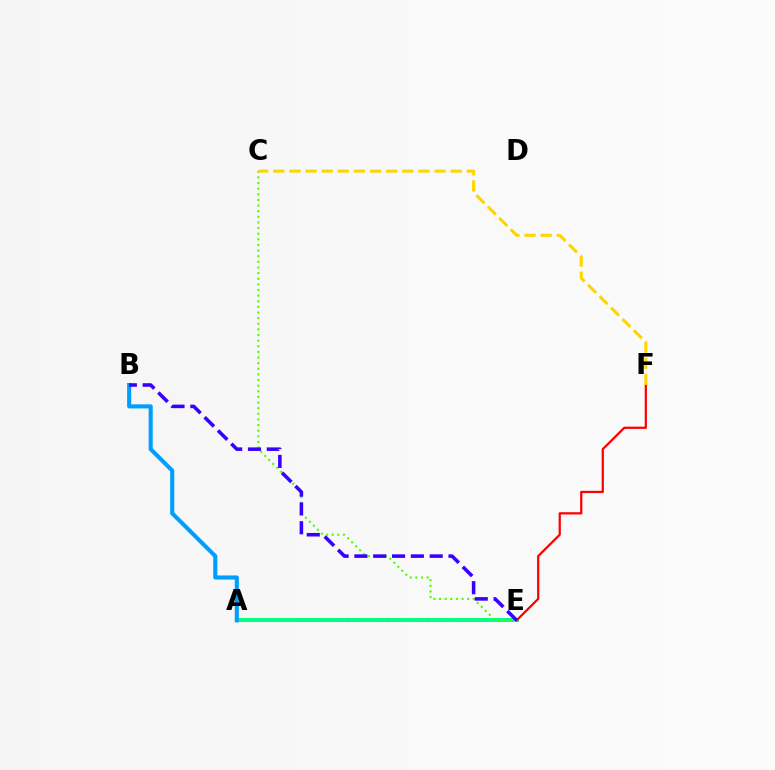{('A', 'E'): [{'color': '#ff00ed', 'line_style': 'dotted', 'thickness': 2.7}, {'color': '#00ff86', 'line_style': 'solid', 'thickness': 2.84}], ('C', 'E'): [{'color': '#4fff00', 'line_style': 'dotted', 'thickness': 1.53}], ('A', 'B'): [{'color': '#009eff', 'line_style': 'solid', 'thickness': 2.96}], ('E', 'F'): [{'color': '#ff0000', 'line_style': 'solid', 'thickness': 1.61}], ('C', 'F'): [{'color': '#ffd500', 'line_style': 'dashed', 'thickness': 2.19}], ('B', 'E'): [{'color': '#3700ff', 'line_style': 'dashed', 'thickness': 2.56}]}